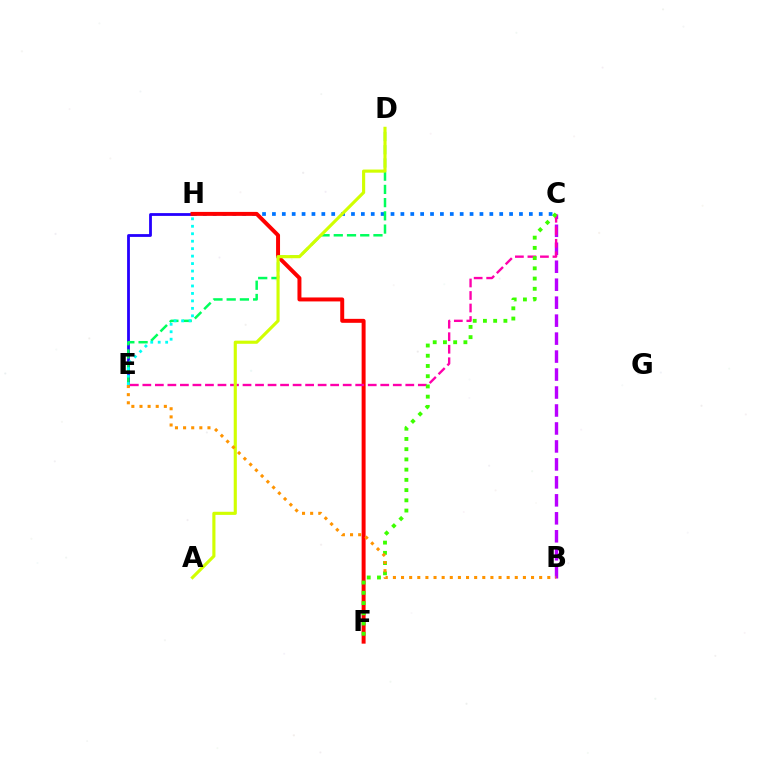{('E', 'H'): [{'color': '#2500ff', 'line_style': 'solid', 'thickness': 2.01}, {'color': '#00fff6', 'line_style': 'dotted', 'thickness': 2.03}], ('C', 'H'): [{'color': '#0074ff', 'line_style': 'dotted', 'thickness': 2.68}], ('B', 'C'): [{'color': '#b900ff', 'line_style': 'dashed', 'thickness': 2.44}], ('F', 'H'): [{'color': '#ff0000', 'line_style': 'solid', 'thickness': 2.86}], ('D', 'E'): [{'color': '#00ff5c', 'line_style': 'dashed', 'thickness': 1.8}], ('C', 'E'): [{'color': '#ff00ac', 'line_style': 'dashed', 'thickness': 1.7}], ('C', 'F'): [{'color': '#3dff00', 'line_style': 'dotted', 'thickness': 2.78}], ('A', 'D'): [{'color': '#d1ff00', 'line_style': 'solid', 'thickness': 2.25}], ('B', 'E'): [{'color': '#ff9400', 'line_style': 'dotted', 'thickness': 2.21}]}